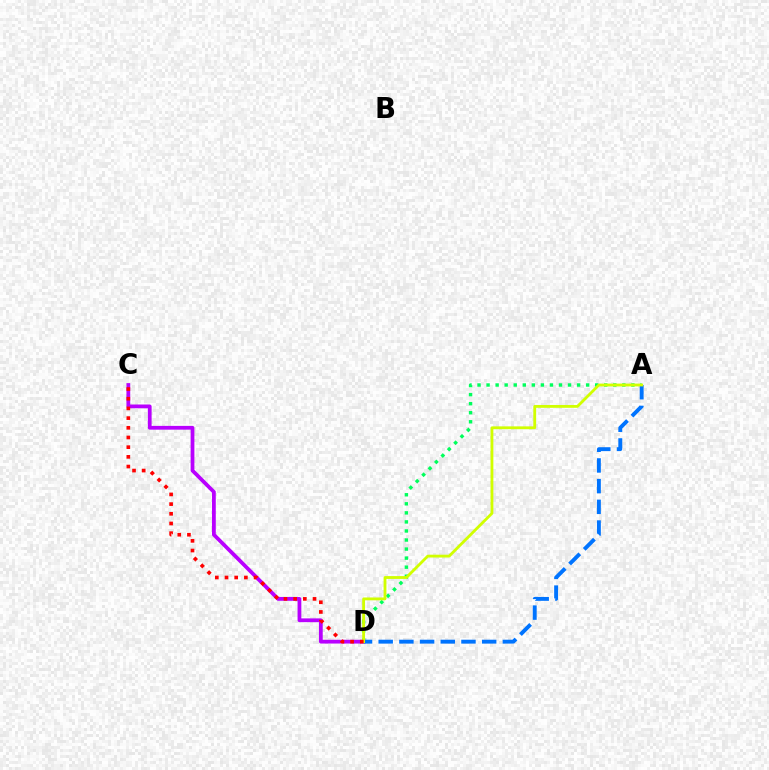{('A', 'D'): [{'color': '#00ff5c', 'line_style': 'dotted', 'thickness': 2.46}, {'color': '#0074ff', 'line_style': 'dashed', 'thickness': 2.81}, {'color': '#d1ff00', 'line_style': 'solid', 'thickness': 2.03}], ('C', 'D'): [{'color': '#b900ff', 'line_style': 'solid', 'thickness': 2.72}, {'color': '#ff0000', 'line_style': 'dotted', 'thickness': 2.63}]}